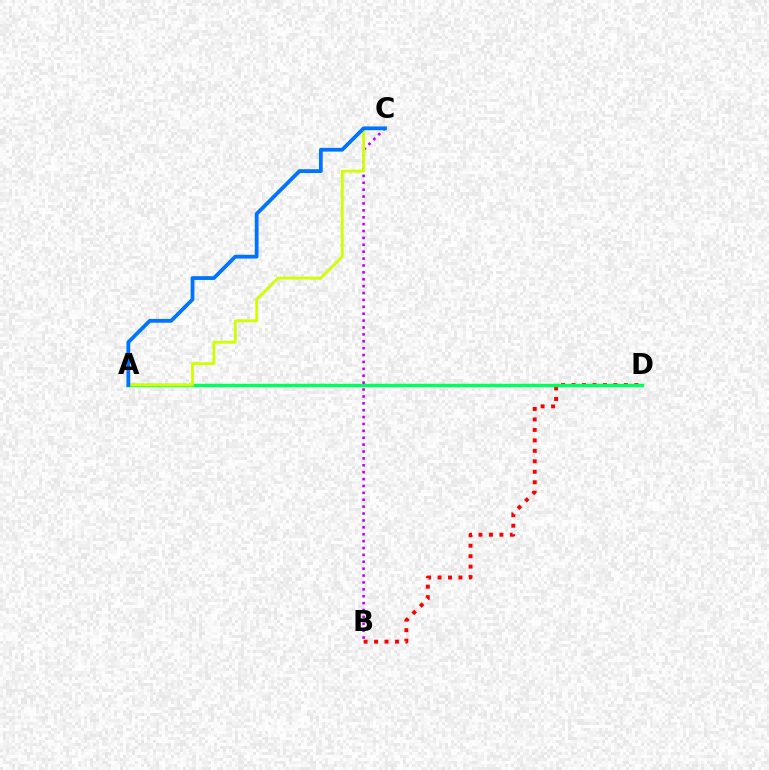{('B', 'D'): [{'color': '#ff0000', 'line_style': 'dotted', 'thickness': 2.84}], ('A', 'D'): [{'color': '#00ff5c', 'line_style': 'solid', 'thickness': 2.49}], ('B', 'C'): [{'color': '#b900ff', 'line_style': 'dotted', 'thickness': 1.87}], ('A', 'C'): [{'color': '#d1ff00', 'line_style': 'solid', 'thickness': 2.05}, {'color': '#0074ff', 'line_style': 'solid', 'thickness': 2.74}]}